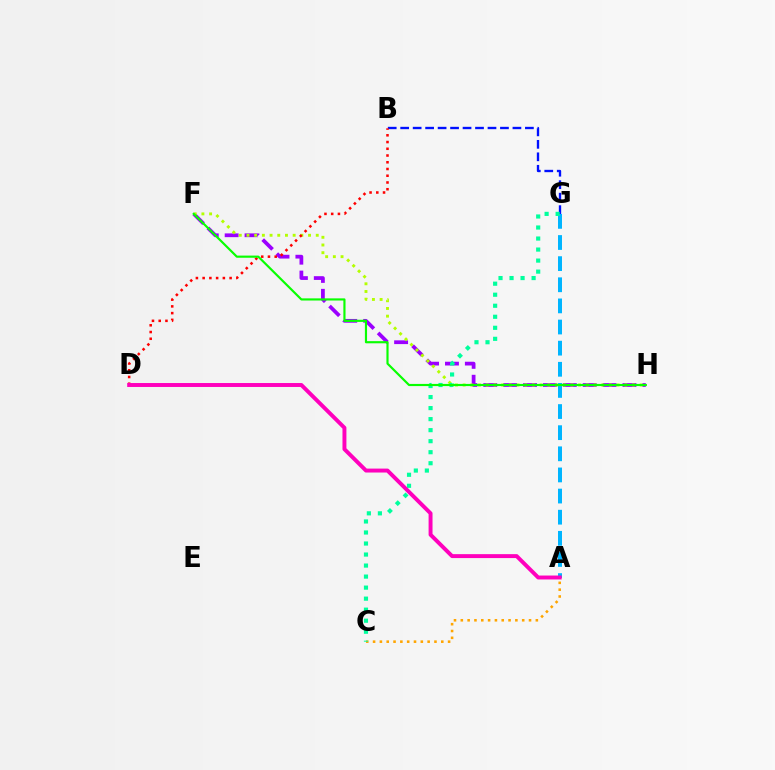{('B', 'G'): [{'color': '#0010ff', 'line_style': 'dashed', 'thickness': 1.69}], ('A', 'C'): [{'color': '#ffa500', 'line_style': 'dotted', 'thickness': 1.85}], ('A', 'G'): [{'color': '#00b5ff', 'line_style': 'dashed', 'thickness': 2.87}], ('F', 'H'): [{'color': '#9b00ff', 'line_style': 'dashed', 'thickness': 2.7}, {'color': '#b3ff00', 'line_style': 'dotted', 'thickness': 2.09}, {'color': '#08ff00', 'line_style': 'solid', 'thickness': 1.56}], ('C', 'G'): [{'color': '#00ff9d', 'line_style': 'dotted', 'thickness': 3.0}], ('B', 'D'): [{'color': '#ff0000', 'line_style': 'dotted', 'thickness': 1.83}], ('A', 'D'): [{'color': '#ff00bd', 'line_style': 'solid', 'thickness': 2.83}]}